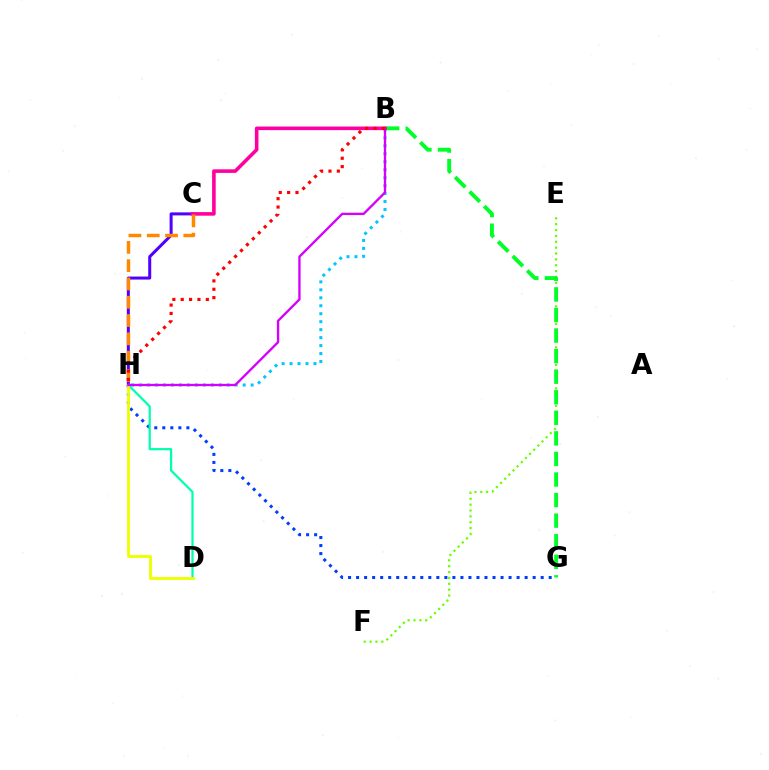{('B', 'H'): [{'color': '#00c7ff', 'line_style': 'dotted', 'thickness': 2.16}, {'color': '#d600ff', 'line_style': 'solid', 'thickness': 1.68}, {'color': '#ff0000', 'line_style': 'dotted', 'thickness': 2.27}], ('C', 'H'): [{'color': '#4f00ff', 'line_style': 'solid', 'thickness': 2.17}, {'color': '#ff8800', 'line_style': 'dashed', 'thickness': 2.49}], ('G', 'H'): [{'color': '#003fff', 'line_style': 'dotted', 'thickness': 2.18}], ('E', 'F'): [{'color': '#66ff00', 'line_style': 'dotted', 'thickness': 1.59}], ('D', 'H'): [{'color': '#00ffaf', 'line_style': 'solid', 'thickness': 1.61}, {'color': '#eeff00', 'line_style': 'solid', 'thickness': 2.07}], ('B', 'G'): [{'color': '#00ff27', 'line_style': 'dashed', 'thickness': 2.79}], ('B', 'C'): [{'color': '#ff00a0', 'line_style': 'solid', 'thickness': 2.58}]}